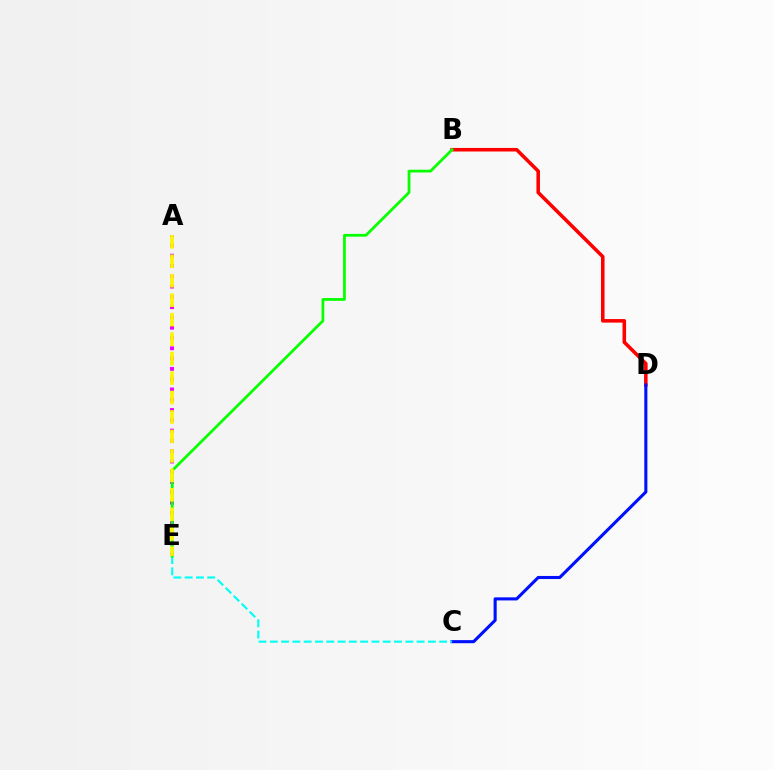{('A', 'E'): [{'color': '#ee00ff', 'line_style': 'dotted', 'thickness': 2.8}, {'color': '#fcf500', 'line_style': 'dashed', 'thickness': 2.64}], ('B', 'D'): [{'color': '#ff0000', 'line_style': 'solid', 'thickness': 2.56}], ('C', 'D'): [{'color': '#0010ff', 'line_style': 'solid', 'thickness': 2.22}], ('C', 'E'): [{'color': '#00fff6', 'line_style': 'dashed', 'thickness': 1.53}], ('B', 'E'): [{'color': '#08ff00', 'line_style': 'solid', 'thickness': 1.99}]}